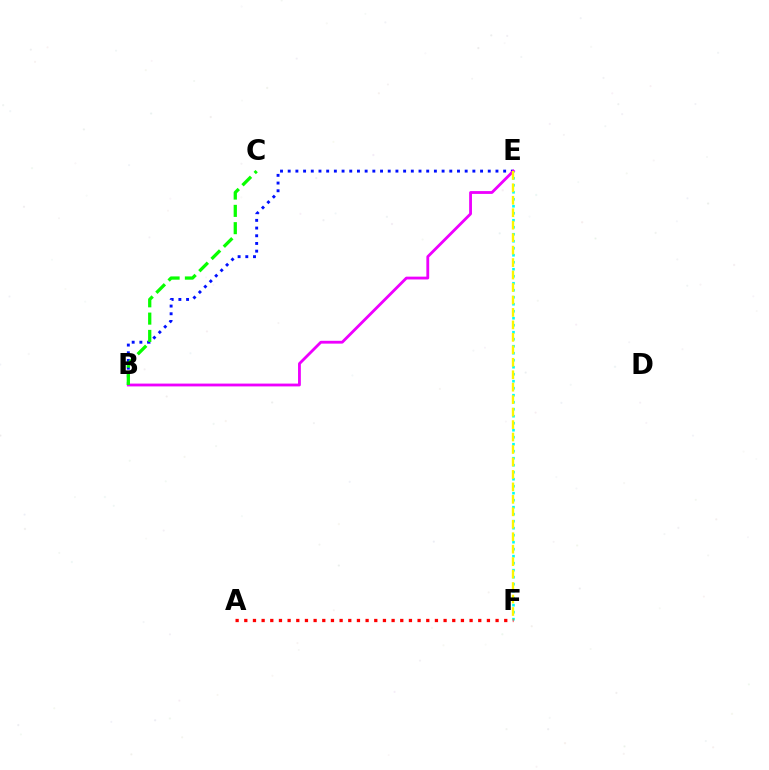{('B', 'E'): [{'color': '#0010ff', 'line_style': 'dotted', 'thickness': 2.09}, {'color': '#ee00ff', 'line_style': 'solid', 'thickness': 2.03}], ('E', 'F'): [{'color': '#00fff6', 'line_style': 'dotted', 'thickness': 1.9}, {'color': '#fcf500', 'line_style': 'dashed', 'thickness': 1.69}], ('A', 'F'): [{'color': '#ff0000', 'line_style': 'dotted', 'thickness': 2.35}], ('B', 'C'): [{'color': '#08ff00', 'line_style': 'dashed', 'thickness': 2.35}]}